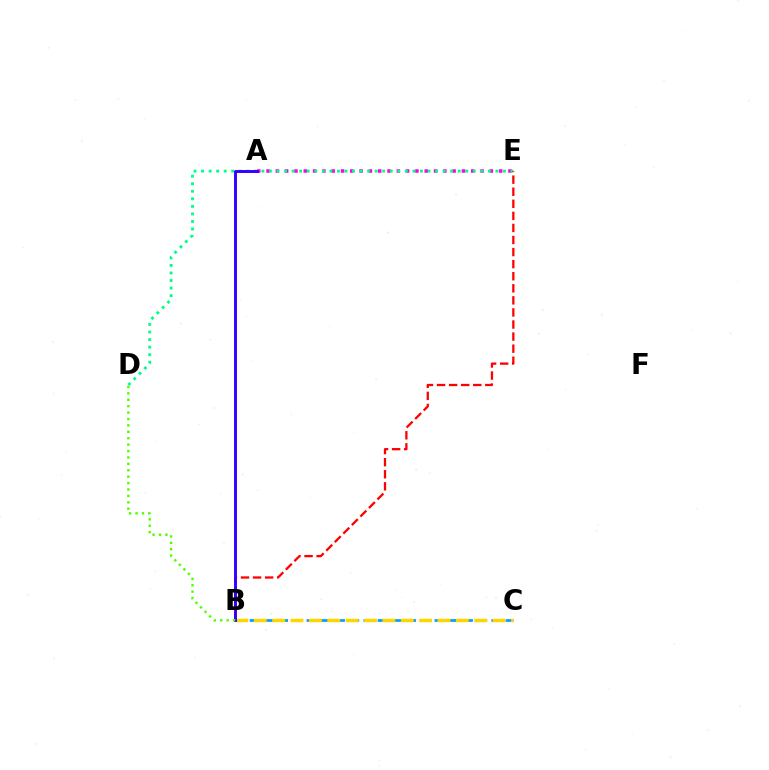{('A', 'E'): [{'color': '#ff00ed', 'line_style': 'dotted', 'thickness': 2.53}], ('B', 'C'): [{'color': '#009eff', 'line_style': 'dashed', 'thickness': 1.93}, {'color': '#ffd500', 'line_style': 'dashed', 'thickness': 2.5}], ('D', 'E'): [{'color': '#00ff86', 'line_style': 'dotted', 'thickness': 2.05}], ('B', 'E'): [{'color': '#ff0000', 'line_style': 'dashed', 'thickness': 1.64}], ('A', 'B'): [{'color': '#3700ff', 'line_style': 'solid', 'thickness': 2.12}], ('B', 'D'): [{'color': '#4fff00', 'line_style': 'dotted', 'thickness': 1.74}]}